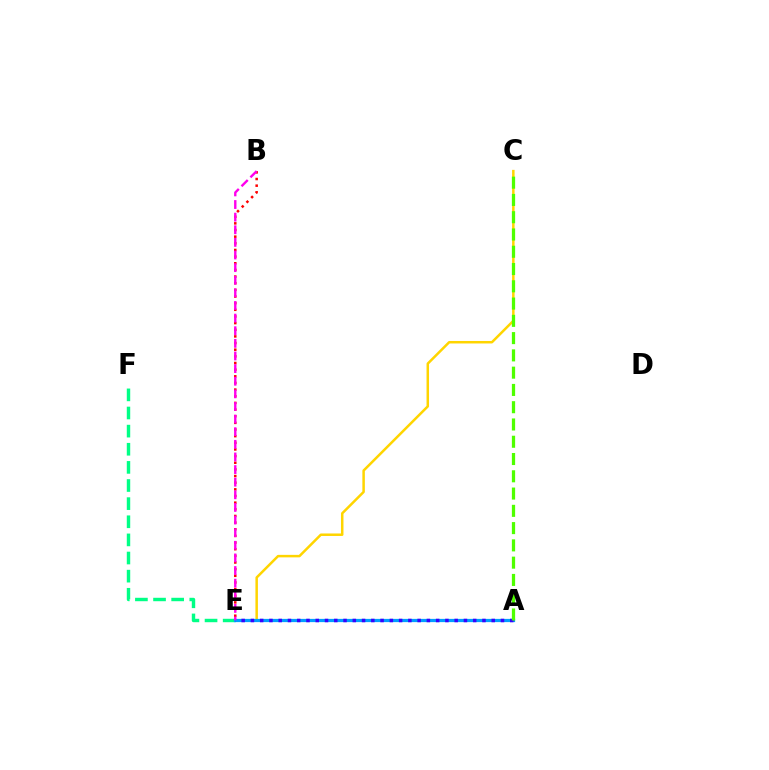{('E', 'F'): [{'color': '#00ff86', 'line_style': 'dashed', 'thickness': 2.46}], ('C', 'E'): [{'color': '#ffd500', 'line_style': 'solid', 'thickness': 1.8}], ('B', 'E'): [{'color': '#ff0000', 'line_style': 'dotted', 'thickness': 1.81}, {'color': '#ff00ed', 'line_style': 'dashed', 'thickness': 1.71}], ('A', 'E'): [{'color': '#009eff', 'line_style': 'solid', 'thickness': 2.32}, {'color': '#3700ff', 'line_style': 'dotted', 'thickness': 2.52}], ('A', 'C'): [{'color': '#4fff00', 'line_style': 'dashed', 'thickness': 2.35}]}